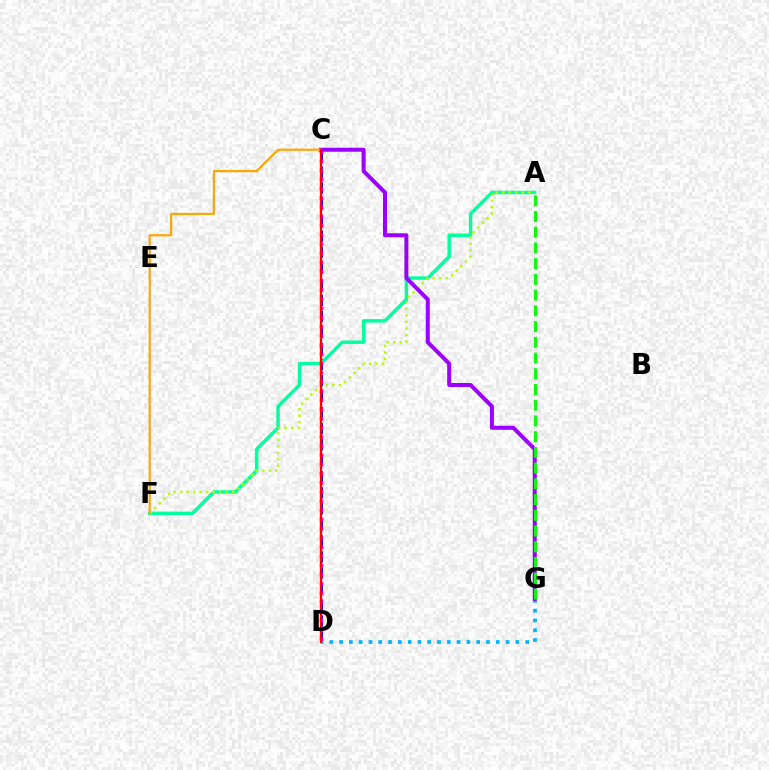{('C', 'D'): [{'color': '#0010ff', 'line_style': 'dashed', 'thickness': 2.18}, {'color': '#ff00bd', 'line_style': 'dotted', 'thickness': 2.5}, {'color': '#ff0000', 'line_style': 'solid', 'thickness': 1.65}], ('A', 'F'): [{'color': '#00ff9d', 'line_style': 'solid', 'thickness': 2.46}, {'color': '#b3ff00', 'line_style': 'dotted', 'thickness': 1.77}], ('D', 'G'): [{'color': '#00b5ff', 'line_style': 'dotted', 'thickness': 2.66}], ('C', 'G'): [{'color': '#9b00ff', 'line_style': 'solid', 'thickness': 2.87}], ('C', 'F'): [{'color': '#ffa500', 'line_style': 'solid', 'thickness': 1.56}], ('A', 'G'): [{'color': '#08ff00', 'line_style': 'dashed', 'thickness': 2.14}]}